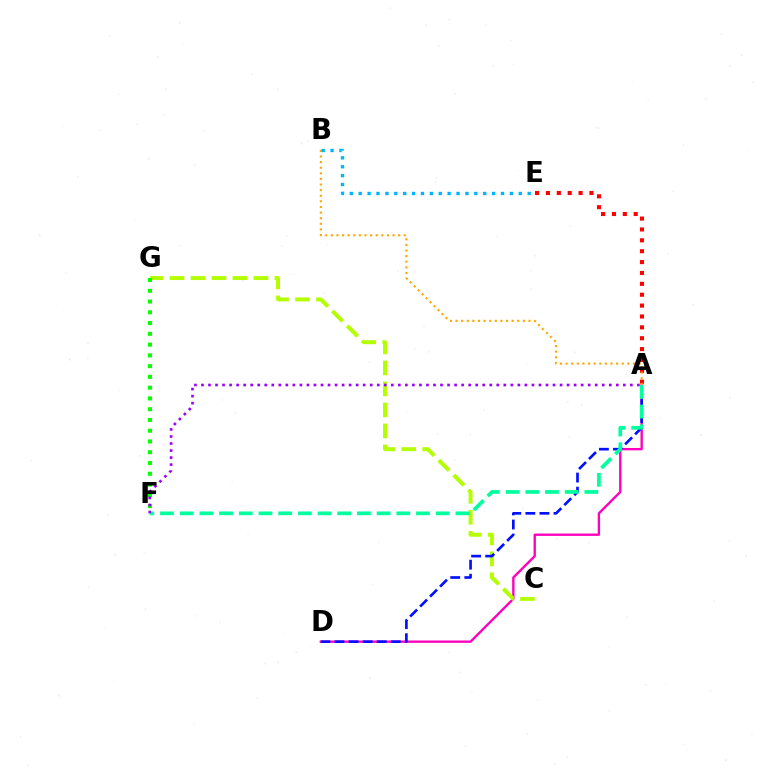{('A', 'D'): [{'color': '#ff00bd', 'line_style': 'solid', 'thickness': 1.7}, {'color': '#0010ff', 'line_style': 'dashed', 'thickness': 1.91}], ('A', 'E'): [{'color': '#ff0000', 'line_style': 'dotted', 'thickness': 2.96}], ('C', 'G'): [{'color': '#b3ff00', 'line_style': 'dashed', 'thickness': 2.85}], ('A', 'F'): [{'color': '#00ff9d', 'line_style': 'dashed', 'thickness': 2.68}, {'color': '#9b00ff', 'line_style': 'dotted', 'thickness': 1.91}], ('F', 'G'): [{'color': '#08ff00', 'line_style': 'dotted', 'thickness': 2.92}], ('A', 'B'): [{'color': '#ffa500', 'line_style': 'dotted', 'thickness': 1.52}], ('B', 'E'): [{'color': '#00b5ff', 'line_style': 'dotted', 'thickness': 2.42}]}